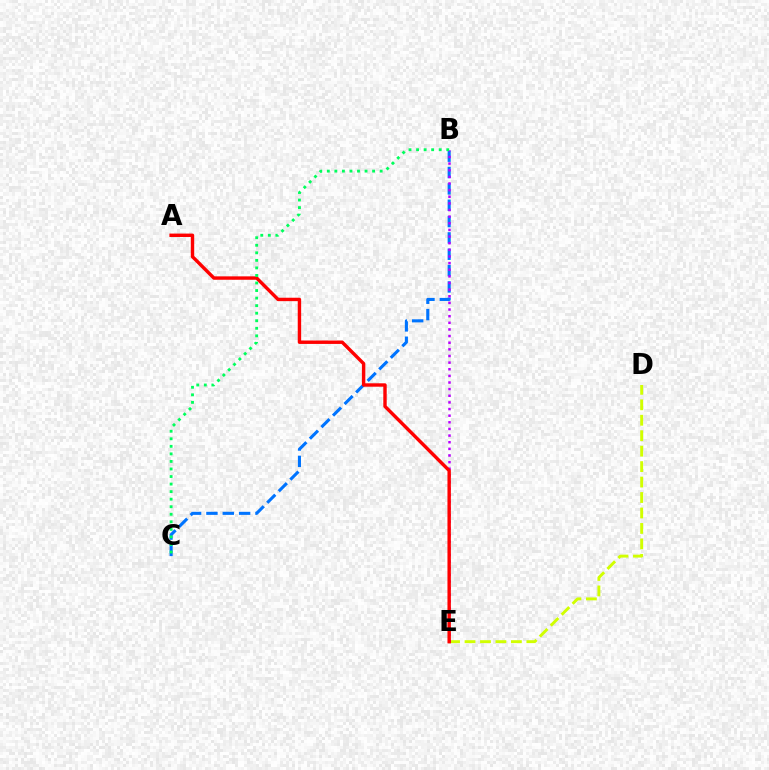{('D', 'E'): [{'color': '#d1ff00', 'line_style': 'dashed', 'thickness': 2.1}], ('B', 'C'): [{'color': '#0074ff', 'line_style': 'dashed', 'thickness': 2.22}, {'color': '#00ff5c', 'line_style': 'dotted', 'thickness': 2.05}], ('B', 'E'): [{'color': '#b900ff', 'line_style': 'dotted', 'thickness': 1.8}], ('A', 'E'): [{'color': '#ff0000', 'line_style': 'solid', 'thickness': 2.46}]}